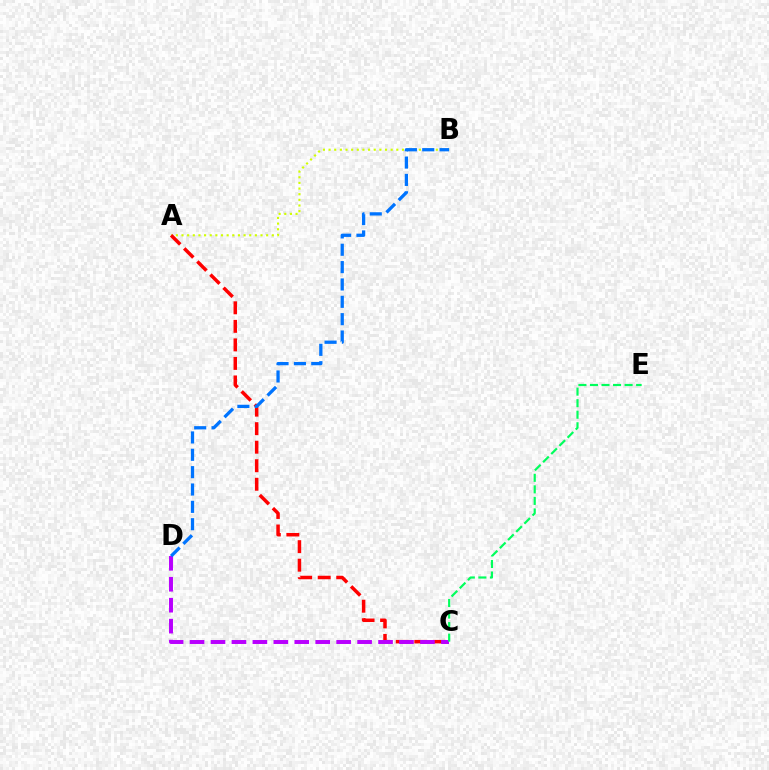{('A', 'B'): [{'color': '#d1ff00', 'line_style': 'dotted', 'thickness': 1.53}], ('A', 'C'): [{'color': '#ff0000', 'line_style': 'dashed', 'thickness': 2.52}], ('C', 'D'): [{'color': '#b900ff', 'line_style': 'dashed', 'thickness': 2.85}], ('C', 'E'): [{'color': '#00ff5c', 'line_style': 'dashed', 'thickness': 1.57}], ('B', 'D'): [{'color': '#0074ff', 'line_style': 'dashed', 'thickness': 2.36}]}